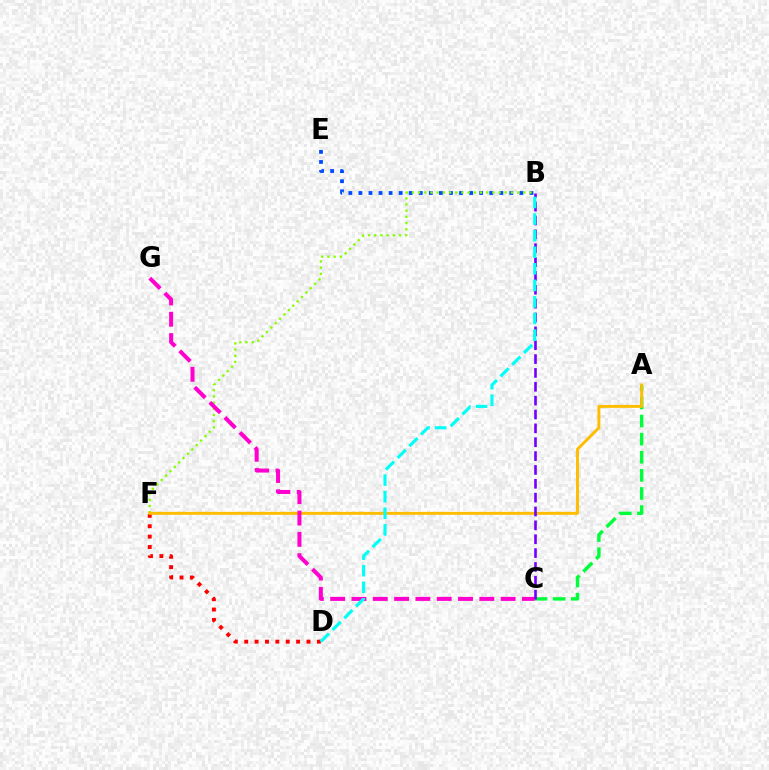{('B', 'E'): [{'color': '#004bff', 'line_style': 'dotted', 'thickness': 2.73}], ('D', 'F'): [{'color': '#ff0000', 'line_style': 'dotted', 'thickness': 2.82}], ('B', 'F'): [{'color': '#84ff00', 'line_style': 'dotted', 'thickness': 1.68}], ('A', 'C'): [{'color': '#00ff39', 'line_style': 'dashed', 'thickness': 2.46}], ('A', 'F'): [{'color': '#ffbd00', 'line_style': 'solid', 'thickness': 2.11}], ('C', 'G'): [{'color': '#ff00cf', 'line_style': 'dashed', 'thickness': 2.89}], ('B', 'C'): [{'color': '#7200ff', 'line_style': 'dashed', 'thickness': 1.88}], ('B', 'D'): [{'color': '#00fff6', 'line_style': 'dashed', 'thickness': 2.25}]}